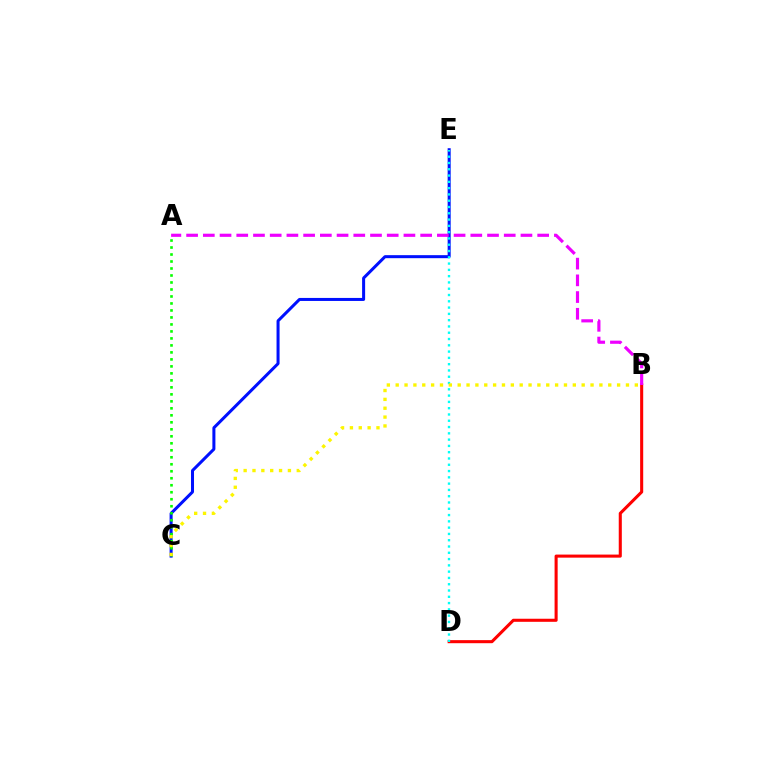{('C', 'E'): [{'color': '#0010ff', 'line_style': 'solid', 'thickness': 2.18}], ('B', 'D'): [{'color': '#ff0000', 'line_style': 'solid', 'thickness': 2.21}], ('A', 'C'): [{'color': '#08ff00', 'line_style': 'dotted', 'thickness': 1.9}], ('D', 'E'): [{'color': '#00fff6', 'line_style': 'dotted', 'thickness': 1.71}], ('A', 'B'): [{'color': '#ee00ff', 'line_style': 'dashed', 'thickness': 2.27}], ('B', 'C'): [{'color': '#fcf500', 'line_style': 'dotted', 'thickness': 2.41}]}